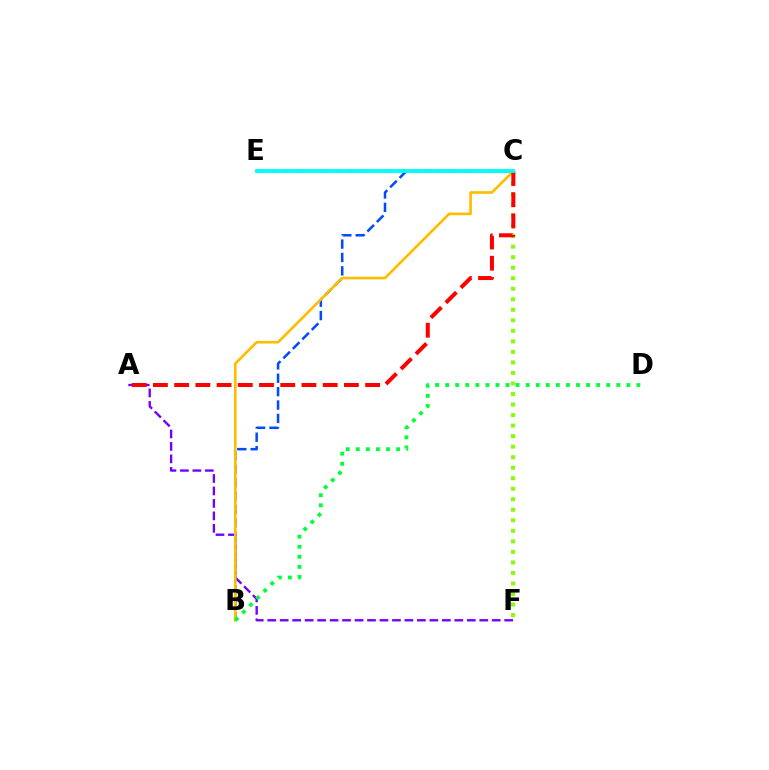{('A', 'F'): [{'color': '#7200ff', 'line_style': 'dashed', 'thickness': 1.69}], ('B', 'C'): [{'color': '#004bff', 'line_style': 'dashed', 'thickness': 1.82}, {'color': '#ffbd00', 'line_style': 'solid', 'thickness': 1.92}], ('C', 'E'): [{'color': '#ff00cf', 'line_style': 'dashed', 'thickness': 1.73}, {'color': '#00fff6', 'line_style': 'solid', 'thickness': 2.74}], ('C', 'F'): [{'color': '#84ff00', 'line_style': 'dotted', 'thickness': 2.86}], ('A', 'C'): [{'color': '#ff0000', 'line_style': 'dashed', 'thickness': 2.88}], ('B', 'D'): [{'color': '#00ff39', 'line_style': 'dotted', 'thickness': 2.74}]}